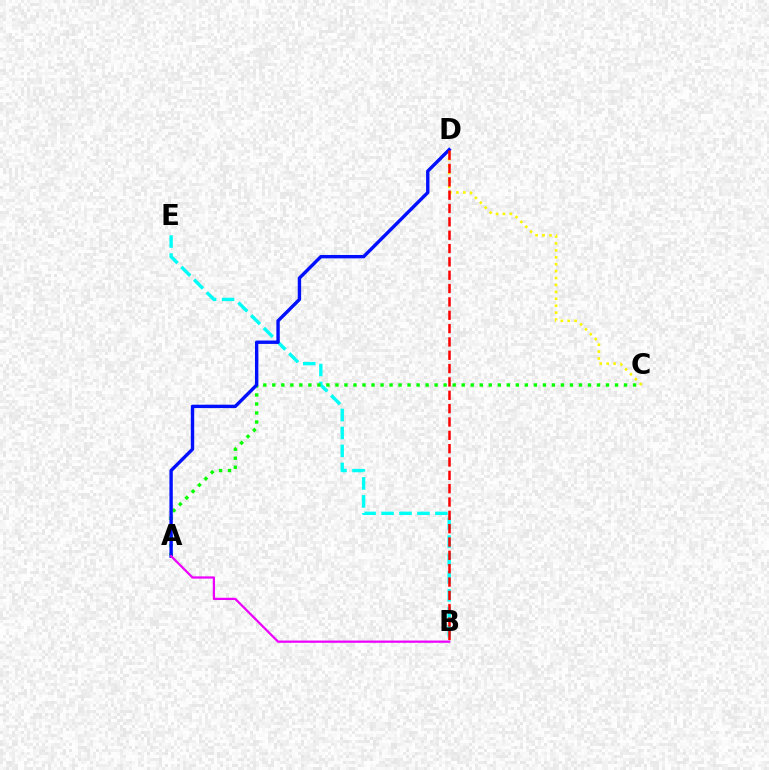{('B', 'E'): [{'color': '#00fff6', 'line_style': 'dashed', 'thickness': 2.44}], ('A', 'C'): [{'color': '#08ff00', 'line_style': 'dotted', 'thickness': 2.45}], ('C', 'D'): [{'color': '#fcf500', 'line_style': 'dotted', 'thickness': 1.88}], ('A', 'D'): [{'color': '#0010ff', 'line_style': 'solid', 'thickness': 2.44}], ('B', 'D'): [{'color': '#ff0000', 'line_style': 'dashed', 'thickness': 1.81}], ('A', 'B'): [{'color': '#ee00ff', 'line_style': 'solid', 'thickness': 1.62}]}